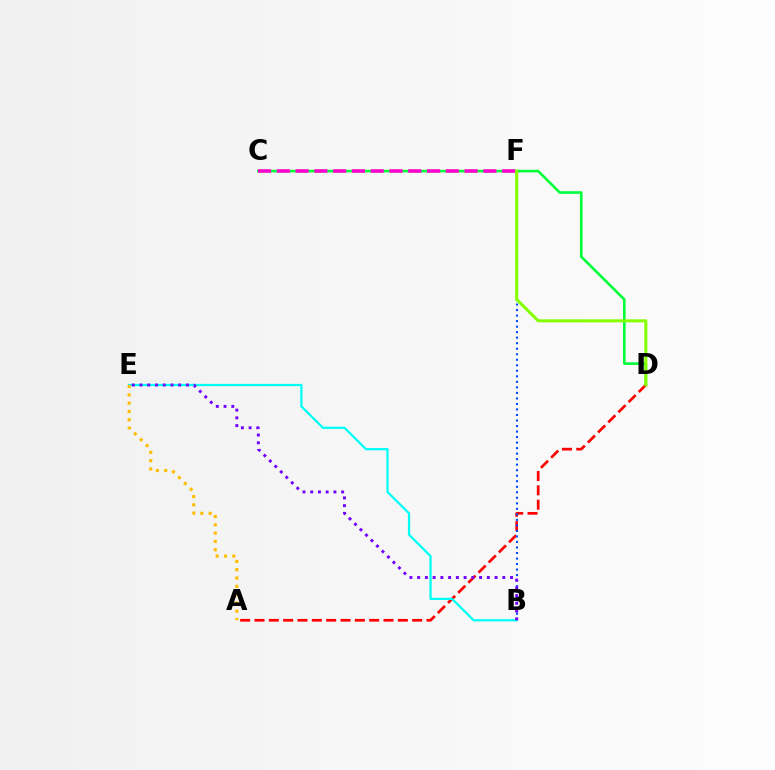{('C', 'D'): [{'color': '#00ff39', 'line_style': 'solid', 'thickness': 1.88}], ('A', 'D'): [{'color': '#ff0000', 'line_style': 'dashed', 'thickness': 1.95}], ('C', 'F'): [{'color': '#ff00cf', 'line_style': 'dashed', 'thickness': 2.55}], ('B', 'F'): [{'color': '#004bff', 'line_style': 'dotted', 'thickness': 1.5}], ('B', 'E'): [{'color': '#00fff6', 'line_style': 'solid', 'thickness': 1.61}, {'color': '#7200ff', 'line_style': 'dotted', 'thickness': 2.1}], ('A', 'E'): [{'color': '#ffbd00', 'line_style': 'dotted', 'thickness': 2.26}], ('D', 'F'): [{'color': '#84ff00', 'line_style': 'solid', 'thickness': 2.19}]}